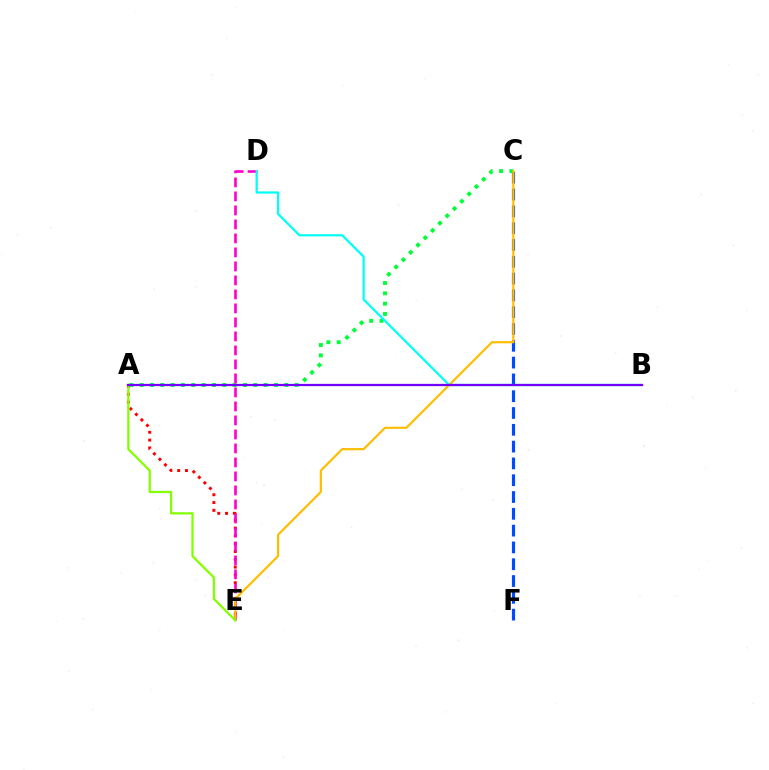{('A', 'E'): [{'color': '#ff0000', 'line_style': 'dotted', 'thickness': 2.12}, {'color': '#84ff00', 'line_style': 'solid', 'thickness': 1.63}], ('A', 'C'): [{'color': '#00ff39', 'line_style': 'dotted', 'thickness': 2.81}], ('C', 'F'): [{'color': '#004bff', 'line_style': 'dashed', 'thickness': 2.28}], ('D', 'E'): [{'color': '#ff00cf', 'line_style': 'dashed', 'thickness': 1.9}], ('C', 'E'): [{'color': '#ffbd00', 'line_style': 'solid', 'thickness': 1.57}], ('B', 'D'): [{'color': '#00fff6', 'line_style': 'solid', 'thickness': 1.62}], ('A', 'B'): [{'color': '#7200ff', 'line_style': 'solid', 'thickness': 1.61}]}